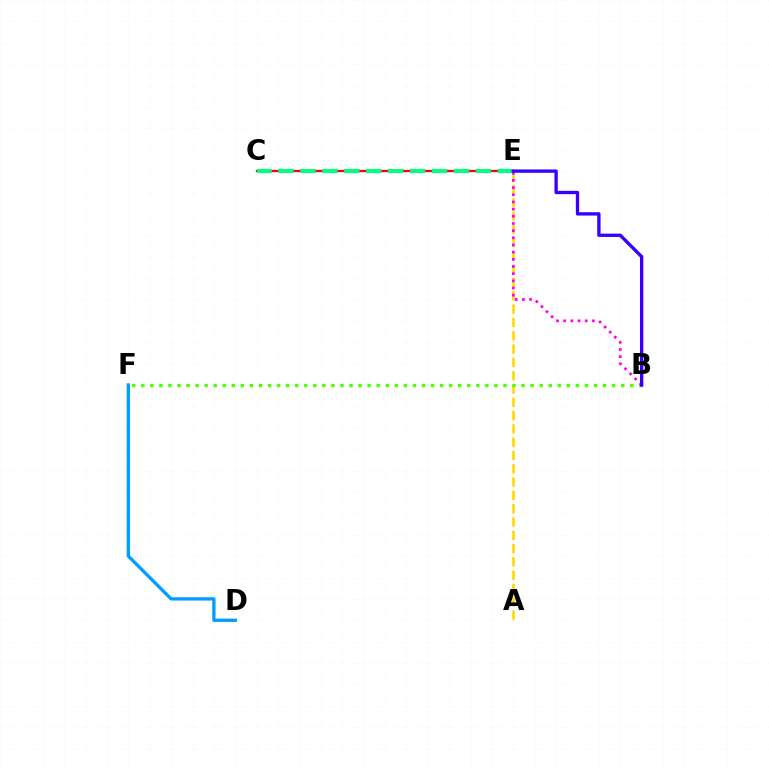{('A', 'E'): [{'color': '#ffd500', 'line_style': 'dashed', 'thickness': 1.81}], ('C', 'E'): [{'color': '#ff0000', 'line_style': 'solid', 'thickness': 1.64}, {'color': '#00ff86', 'line_style': 'dashed', 'thickness': 2.98}], ('B', 'F'): [{'color': '#4fff00', 'line_style': 'dotted', 'thickness': 2.46}], ('B', 'E'): [{'color': '#ff00ed', 'line_style': 'dotted', 'thickness': 1.95}, {'color': '#3700ff', 'line_style': 'solid', 'thickness': 2.4}], ('D', 'F'): [{'color': '#009eff', 'line_style': 'solid', 'thickness': 2.38}]}